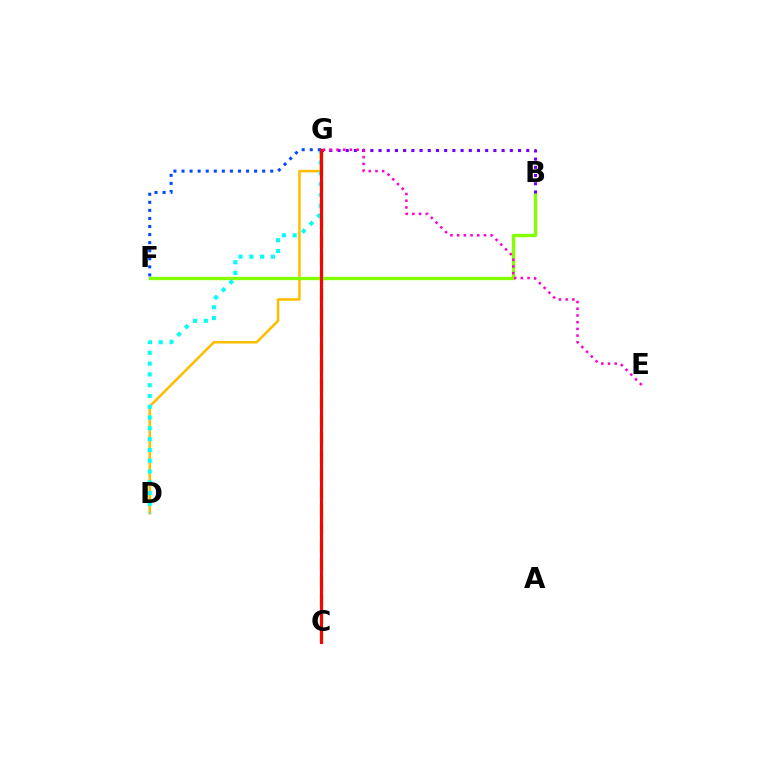{('D', 'G'): [{'color': '#ffbd00', 'line_style': 'solid', 'thickness': 1.83}, {'color': '#00fff6', 'line_style': 'dotted', 'thickness': 2.93}], ('C', 'G'): [{'color': '#00ff39', 'line_style': 'dashed', 'thickness': 2.44}, {'color': '#ff0000', 'line_style': 'solid', 'thickness': 2.25}], ('B', 'F'): [{'color': '#84ff00', 'line_style': 'solid', 'thickness': 2.4}], ('B', 'G'): [{'color': '#7200ff', 'line_style': 'dotted', 'thickness': 2.23}], ('E', 'G'): [{'color': '#ff00cf', 'line_style': 'dotted', 'thickness': 1.82}], ('F', 'G'): [{'color': '#004bff', 'line_style': 'dotted', 'thickness': 2.19}]}